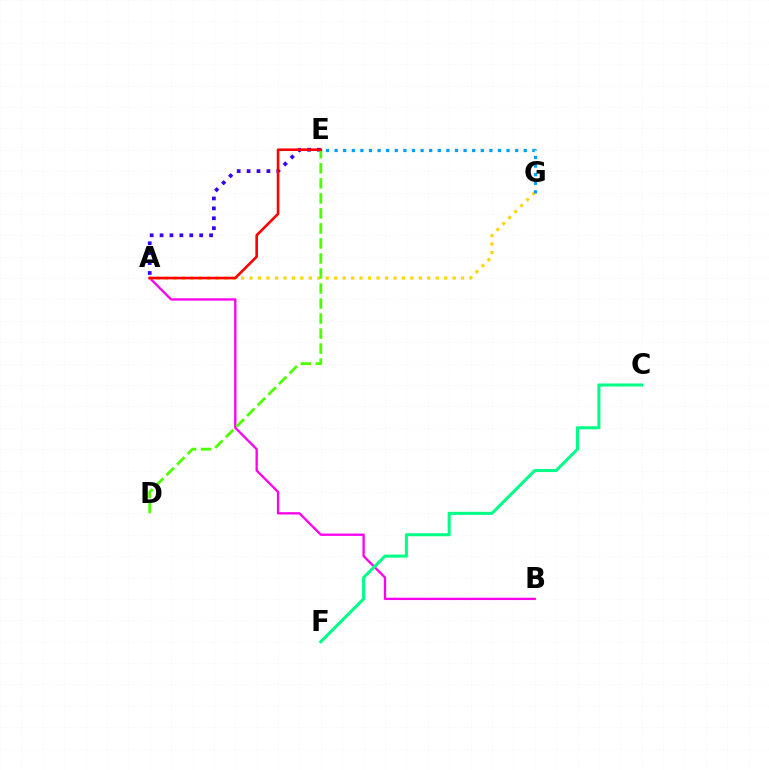{('A', 'B'): [{'color': '#ff00ed', 'line_style': 'solid', 'thickness': 1.67}], ('C', 'F'): [{'color': '#00ff86', 'line_style': 'solid', 'thickness': 2.2}], ('A', 'G'): [{'color': '#ffd500', 'line_style': 'dotted', 'thickness': 2.3}], ('E', 'G'): [{'color': '#009eff', 'line_style': 'dotted', 'thickness': 2.34}], ('A', 'E'): [{'color': '#3700ff', 'line_style': 'dotted', 'thickness': 2.69}, {'color': '#ff0000', 'line_style': 'solid', 'thickness': 1.89}], ('D', 'E'): [{'color': '#4fff00', 'line_style': 'dashed', 'thickness': 2.04}]}